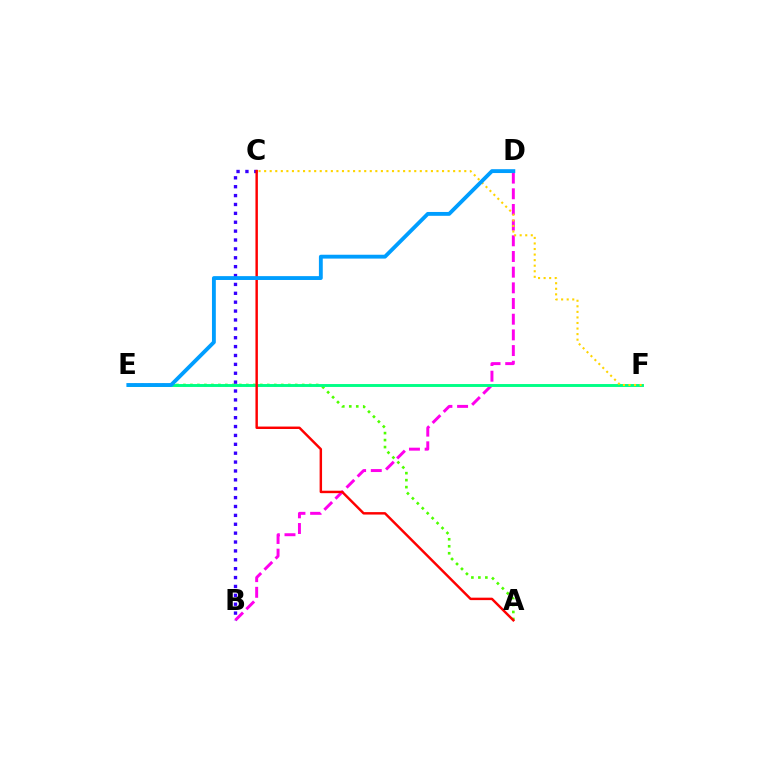{('A', 'E'): [{'color': '#4fff00', 'line_style': 'dotted', 'thickness': 1.9}], ('B', 'D'): [{'color': '#ff00ed', 'line_style': 'dashed', 'thickness': 2.13}], ('B', 'C'): [{'color': '#3700ff', 'line_style': 'dotted', 'thickness': 2.41}], ('E', 'F'): [{'color': '#00ff86', 'line_style': 'solid', 'thickness': 2.1}], ('C', 'F'): [{'color': '#ffd500', 'line_style': 'dotted', 'thickness': 1.51}], ('A', 'C'): [{'color': '#ff0000', 'line_style': 'solid', 'thickness': 1.76}], ('D', 'E'): [{'color': '#009eff', 'line_style': 'solid', 'thickness': 2.77}]}